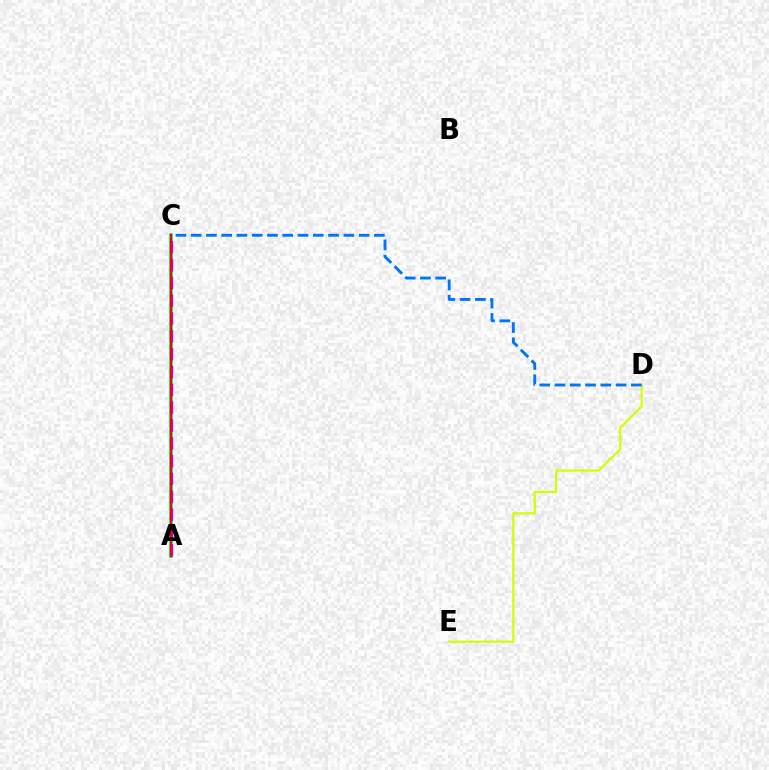{('D', 'E'): [{'color': '#d1ff00', 'line_style': 'solid', 'thickness': 1.59}], ('A', 'C'): [{'color': '#00ff5c', 'line_style': 'solid', 'thickness': 2.73}, {'color': '#b900ff', 'line_style': 'dashed', 'thickness': 2.42}, {'color': '#ff0000', 'line_style': 'solid', 'thickness': 1.51}], ('C', 'D'): [{'color': '#0074ff', 'line_style': 'dashed', 'thickness': 2.07}]}